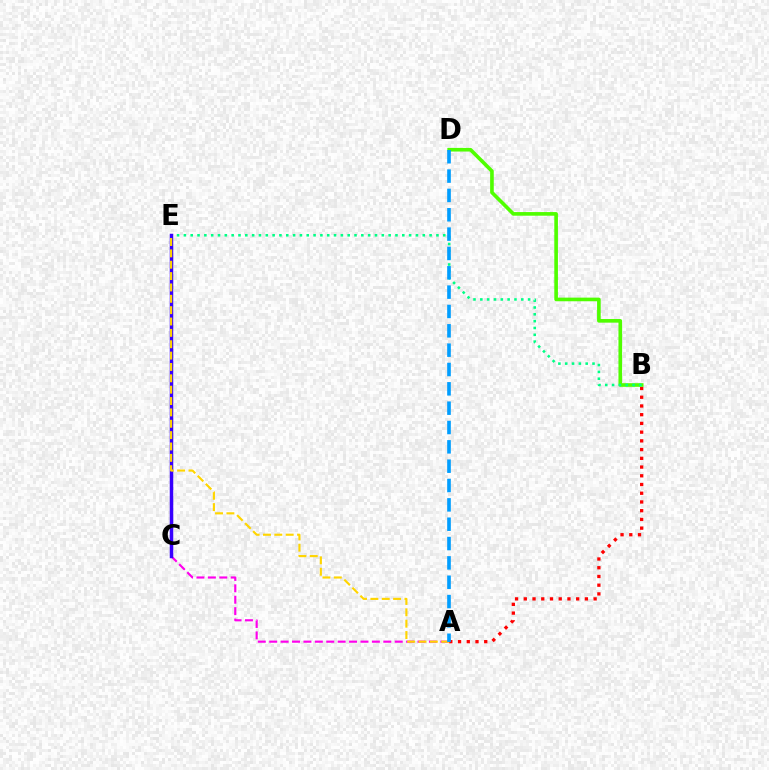{('A', 'B'): [{'color': '#ff0000', 'line_style': 'dotted', 'thickness': 2.37}], ('B', 'D'): [{'color': '#4fff00', 'line_style': 'solid', 'thickness': 2.62}], ('B', 'E'): [{'color': '#00ff86', 'line_style': 'dotted', 'thickness': 1.85}], ('A', 'C'): [{'color': '#ff00ed', 'line_style': 'dashed', 'thickness': 1.55}], ('C', 'E'): [{'color': '#3700ff', 'line_style': 'solid', 'thickness': 2.52}], ('A', 'E'): [{'color': '#ffd500', 'line_style': 'dashed', 'thickness': 1.54}], ('A', 'D'): [{'color': '#009eff', 'line_style': 'dashed', 'thickness': 2.63}]}